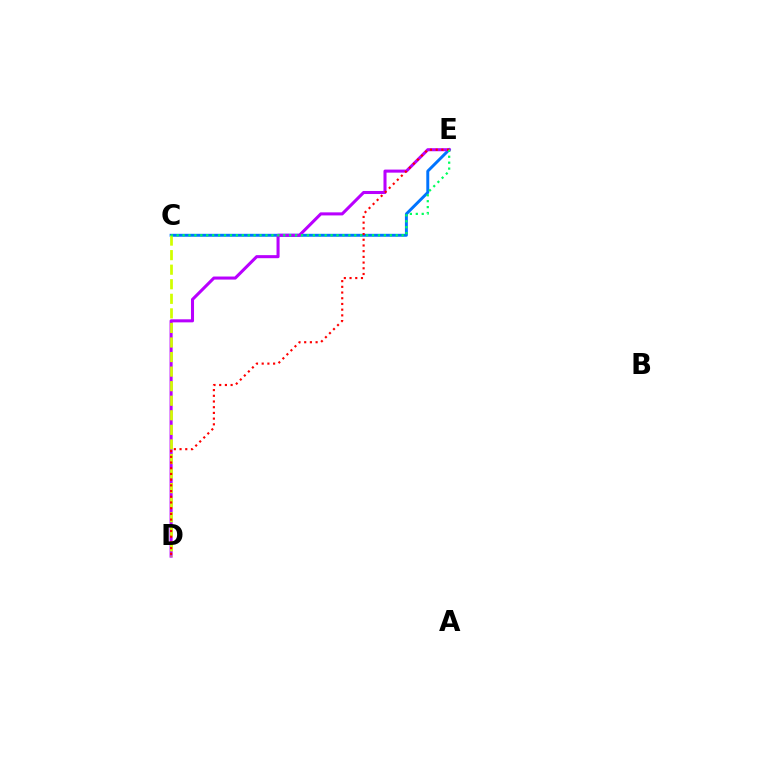{('C', 'E'): [{'color': '#0074ff', 'line_style': 'solid', 'thickness': 2.11}, {'color': '#00ff5c', 'line_style': 'dotted', 'thickness': 1.61}], ('D', 'E'): [{'color': '#b900ff', 'line_style': 'solid', 'thickness': 2.2}, {'color': '#ff0000', 'line_style': 'dotted', 'thickness': 1.55}], ('C', 'D'): [{'color': '#d1ff00', 'line_style': 'dashed', 'thickness': 1.98}]}